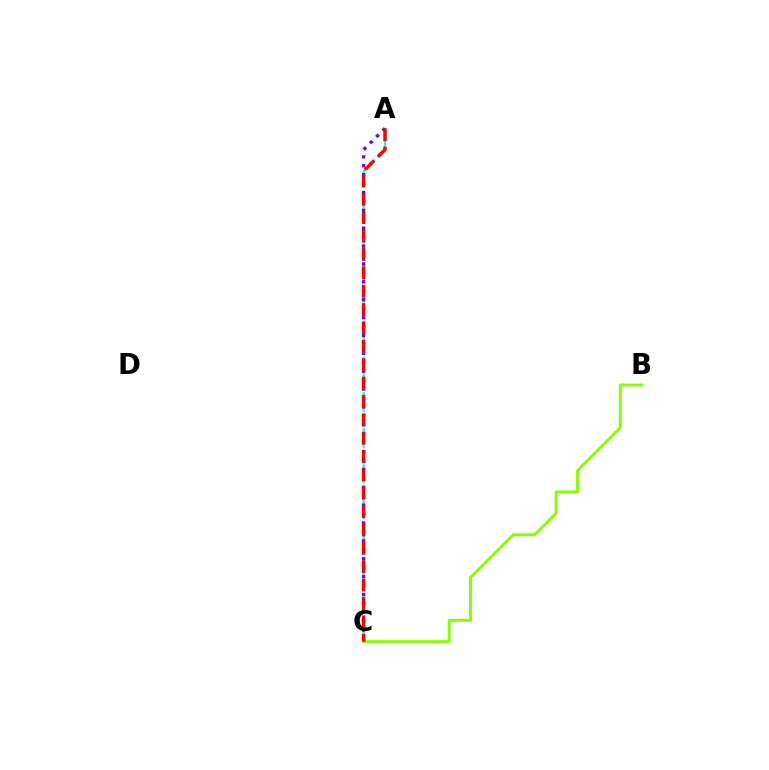{('A', 'C'): [{'color': '#00fff6', 'line_style': 'dashed', 'thickness': 1.61}, {'color': '#7200ff', 'line_style': 'dotted', 'thickness': 2.43}, {'color': '#ff0000', 'line_style': 'dashed', 'thickness': 2.5}], ('B', 'C'): [{'color': '#84ff00', 'line_style': 'solid', 'thickness': 2.11}]}